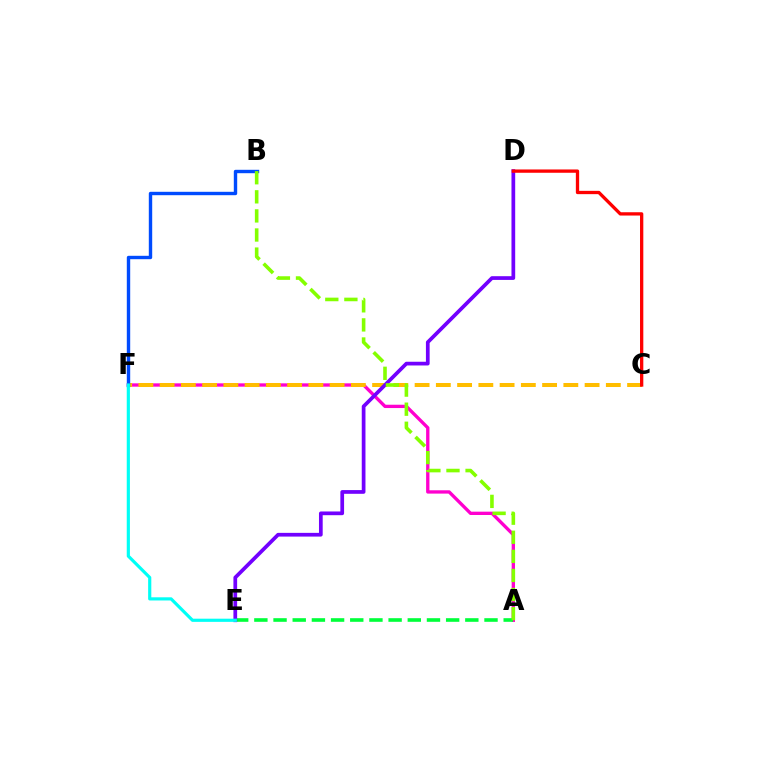{('A', 'F'): [{'color': '#ff00cf', 'line_style': 'solid', 'thickness': 2.4}], ('A', 'E'): [{'color': '#00ff39', 'line_style': 'dashed', 'thickness': 2.61}], ('C', 'F'): [{'color': '#ffbd00', 'line_style': 'dashed', 'thickness': 2.89}], ('B', 'F'): [{'color': '#004bff', 'line_style': 'solid', 'thickness': 2.44}], ('D', 'E'): [{'color': '#7200ff', 'line_style': 'solid', 'thickness': 2.68}], ('E', 'F'): [{'color': '#00fff6', 'line_style': 'solid', 'thickness': 2.28}], ('C', 'D'): [{'color': '#ff0000', 'line_style': 'solid', 'thickness': 2.38}], ('A', 'B'): [{'color': '#84ff00', 'line_style': 'dashed', 'thickness': 2.59}]}